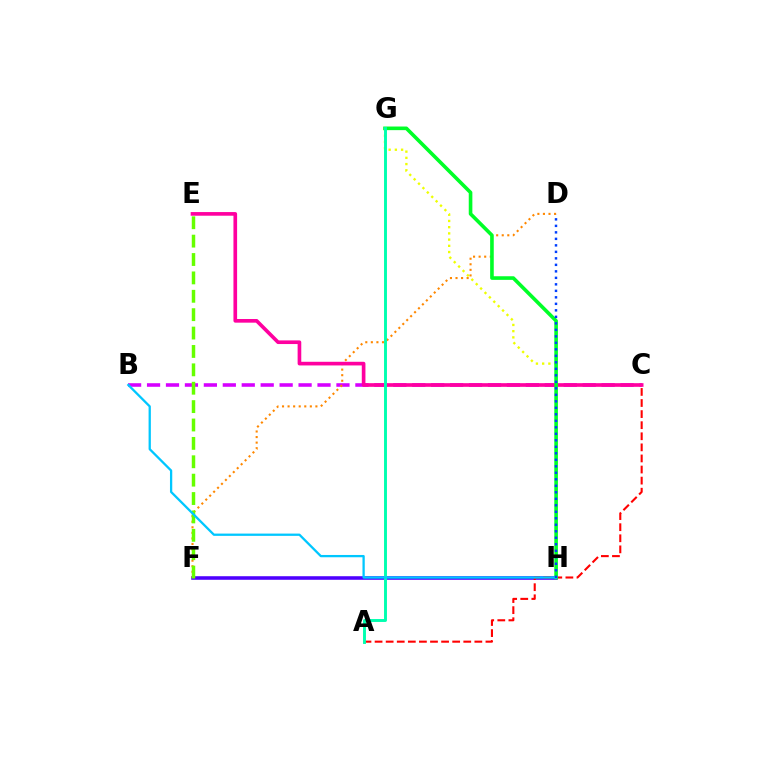{('F', 'H'): [{'color': '#4f00ff', 'line_style': 'solid', 'thickness': 2.57}], ('B', 'C'): [{'color': '#d600ff', 'line_style': 'dashed', 'thickness': 2.57}], ('A', 'C'): [{'color': '#ff0000', 'line_style': 'dashed', 'thickness': 1.51}], ('G', 'H'): [{'color': '#eeff00', 'line_style': 'dotted', 'thickness': 1.69}, {'color': '#00ff27', 'line_style': 'solid', 'thickness': 2.61}], ('D', 'F'): [{'color': '#ff8800', 'line_style': 'dotted', 'thickness': 1.51}], ('E', 'F'): [{'color': '#66ff00', 'line_style': 'dashed', 'thickness': 2.5}], ('C', 'E'): [{'color': '#ff00a0', 'line_style': 'solid', 'thickness': 2.63}], ('A', 'G'): [{'color': '#00ffaf', 'line_style': 'solid', 'thickness': 2.1}], ('B', 'H'): [{'color': '#00c7ff', 'line_style': 'solid', 'thickness': 1.64}], ('D', 'H'): [{'color': '#003fff', 'line_style': 'dotted', 'thickness': 1.77}]}